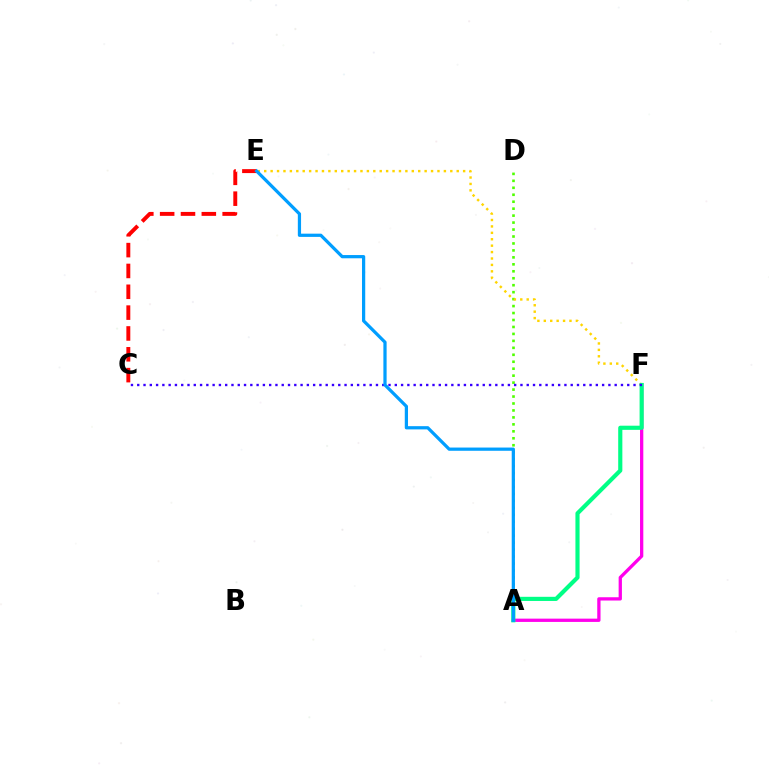{('A', 'F'): [{'color': '#ff00ed', 'line_style': 'solid', 'thickness': 2.37}, {'color': '#00ff86', 'line_style': 'solid', 'thickness': 2.99}], ('A', 'D'): [{'color': '#4fff00', 'line_style': 'dotted', 'thickness': 1.89}], ('C', 'E'): [{'color': '#ff0000', 'line_style': 'dashed', 'thickness': 2.83}], ('E', 'F'): [{'color': '#ffd500', 'line_style': 'dotted', 'thickness': 1.74}], ('C', 'F'): [{'color': '#3700ff', 'line_style': 'dotted', 'thickness': 1.71}], ('A', 'E'): [{'color': '#009eff', 'line_style': 'solid', 'thickness': 2.33}]}